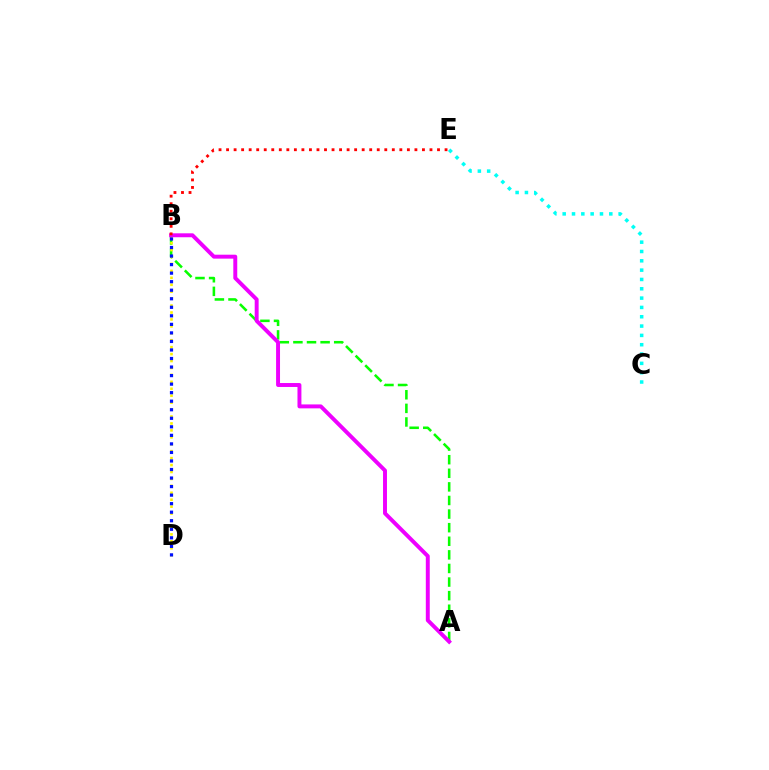{('C', 'E'): [{'color': '#00fff6', 'line_style': 'dotted', 'thickness': 2.53}], ('A', 'B'): [{'color': '#08ff00', 'line_style': 'dashed', 'thickness': 1.85}, {'color': '#ee00ff', 'line_style': 'solid', 'thickness': 2.83}], ('B', 'D'): [{'color': '#fcf500', 'line_style': 'dotted', 'thickness': 1.88}, {'color': '#0010ff', 'line_style': 'dotted', 'thickness': 2.32}], ('B', 'E'): [{'color': '#ff0000', 'line_style': 'dotted', 'thickness': 2.05}]}